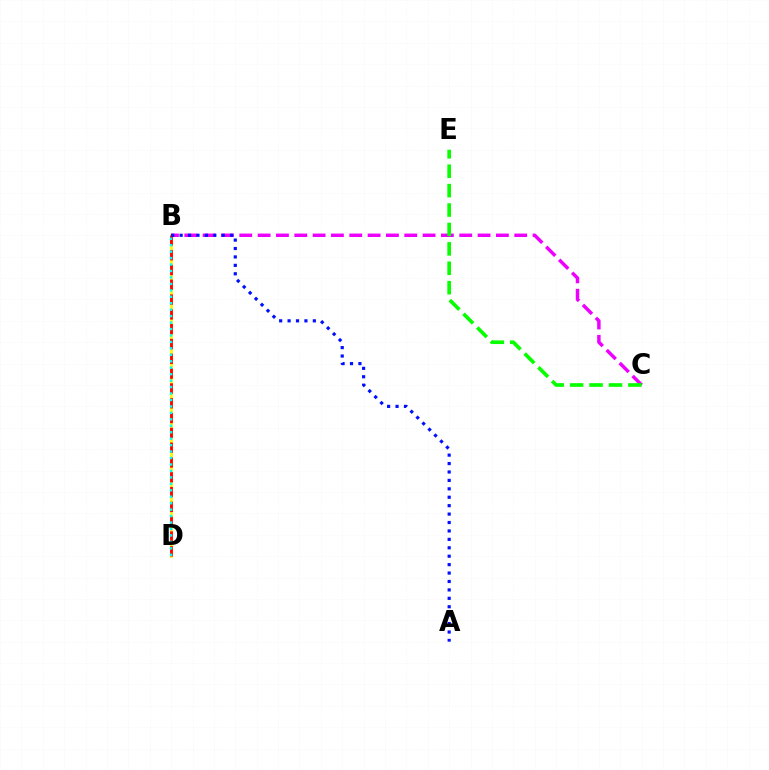{('B', 'D'): [{'color': '#fcf500', 'line_style': 'solid', 'thickness': 1.99}, {'color': '#ff0000', 'line_style': 'dashed', 'thickness': 2.01}, {'color': '#00fff6', 'line_style': 'dotted', 'thickness': 1.75}], ('B', 'C'): [{'color': '#ee00ff', 'line_style': 'dashed', 'thickness': 2.49}], ('A', 'B'): [{'color': '#0010ff', 'line_style': 'dotted', 'thickness': 2.29}], ('C', 'E'): [{'color': '#08ff00', 'line_style': 'dashed', 'thickness': 2.64}]}